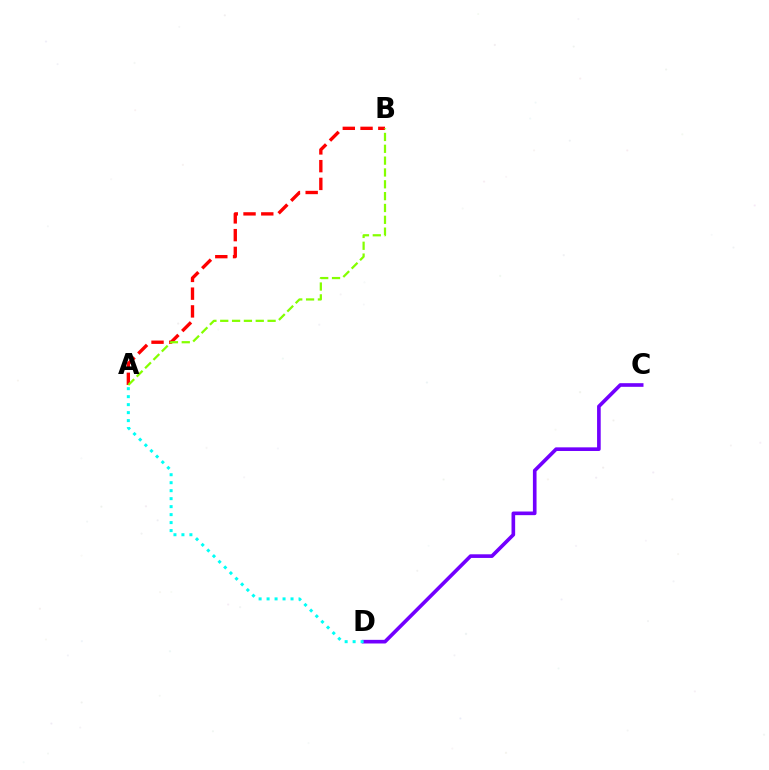{('A', 'B'): [{'color': '#ff0000', 'line_style': 'dashed', 'thickness': 2.41}, {'color': '#84ff00', 'line_style': 'dashed', 'thickness': 1.61}], ('C', 'D'): [{'color': '#7200ff', 'line_style': 'solid', 'thickness': 2.62}], ('A', 'D'): [{'color': '#00fff6', 'line_style': 'dotted', 'thickness': 2.17}]}